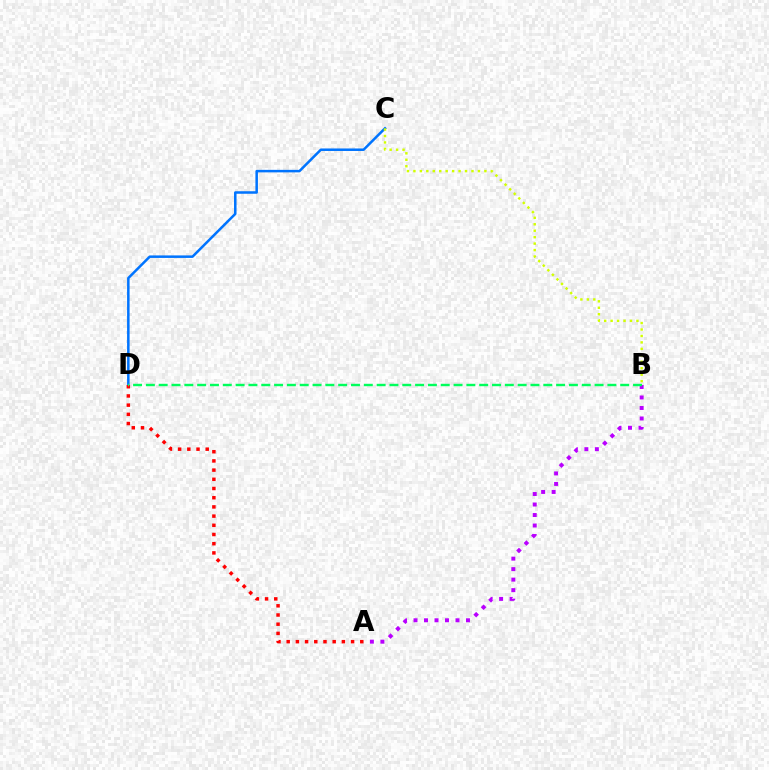{('C', 'D'): [{'color': '#0074ff', 'line_style': 'solid', 'thickness': 1.81}], ('A', 'D'): [{'color': '#ff0000', 'line_style': 'dotted', 'thickness': 2.5}], ('A', 'B'): [{'color': '#b900ff', 'line_style': 'dotted', 'thickness': 2.85}], ('B', 'D'): [{'color': '#00ff5c', 'line_style': 'dashed', 'thickness': 1.74}], ('B', 'C'): [{'color': '#d1ff00', 'line_style': 'dotted', 'thickness': 1.75}]}